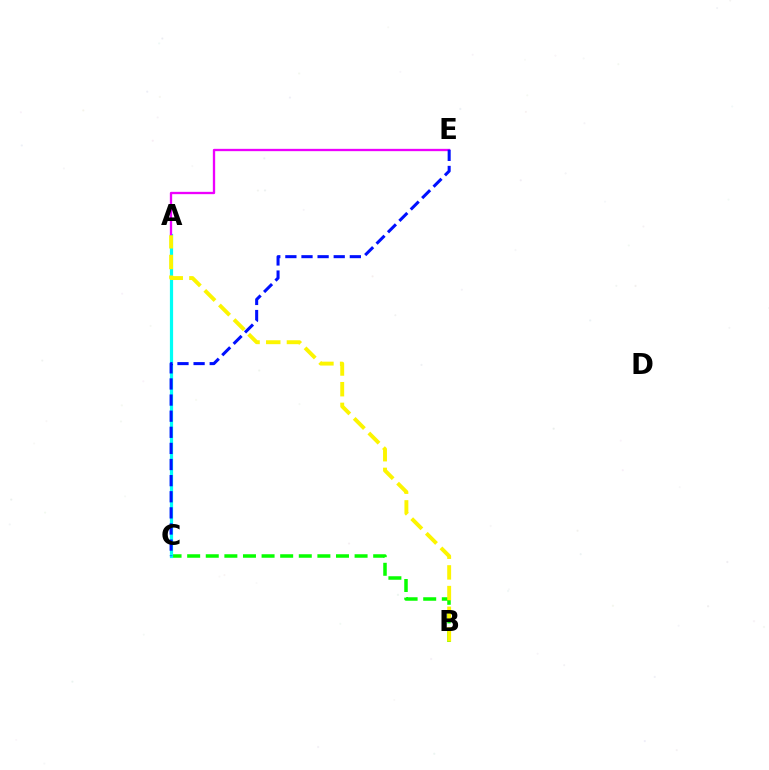{('A', 'C'): [{'color': '#ff0000', 'line_style': 'dashed', 'thickness': 2.16}, {'color': '#00fff6', 'line_style': 'solid', 'thickness': 2.31}], ('B', 'C'): [{'color': '#08ff00', 'line_style': 'dashed', 'thickness': 2.53}], ('A', 'E'): [{'color': '#ee00ff', 'line_style': 'solid', 'thickness': 1.67}], ('A', 'B'): [{'color': '#fcf500', 'line_style': 'dashed', 'thickness': 2.81}], ('C', 'E'): [{'color': '#0010ff', 'line_style': 'dashed', 'thickness': 2.19}]}